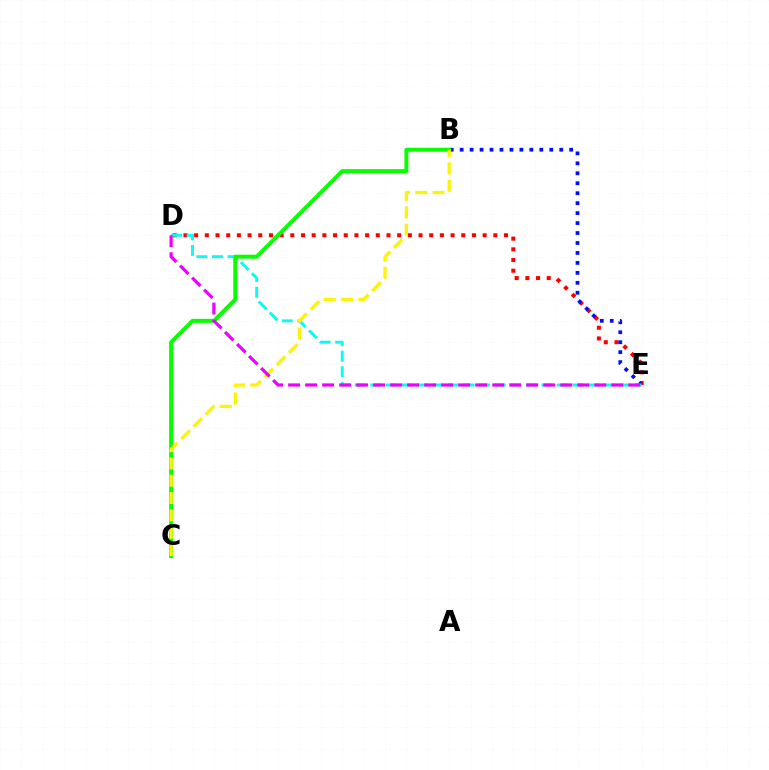{('D', 'E'): [{'color': '#ff0000', 'line_style': 'dotted', 'thickness': 2.9}, {'color': '#00fff6', 'line_style': 'dashed', 'thickness': 2.11}, {'color': '#ee00ff', 'line_style': 'dashed', 'thickness': 2.31}], ('B', 'E'): [{'color': '#0010ff', 'line_style': 'dotted', 'thickness': 2.71}], ('B', 'C'): [{'color': '#08ff00', 'line_style': 'solid', 'thickness': 2.85}, {'color': '#fcf500', 'line_style': 'dashed', 'thickness': 2.35}]}